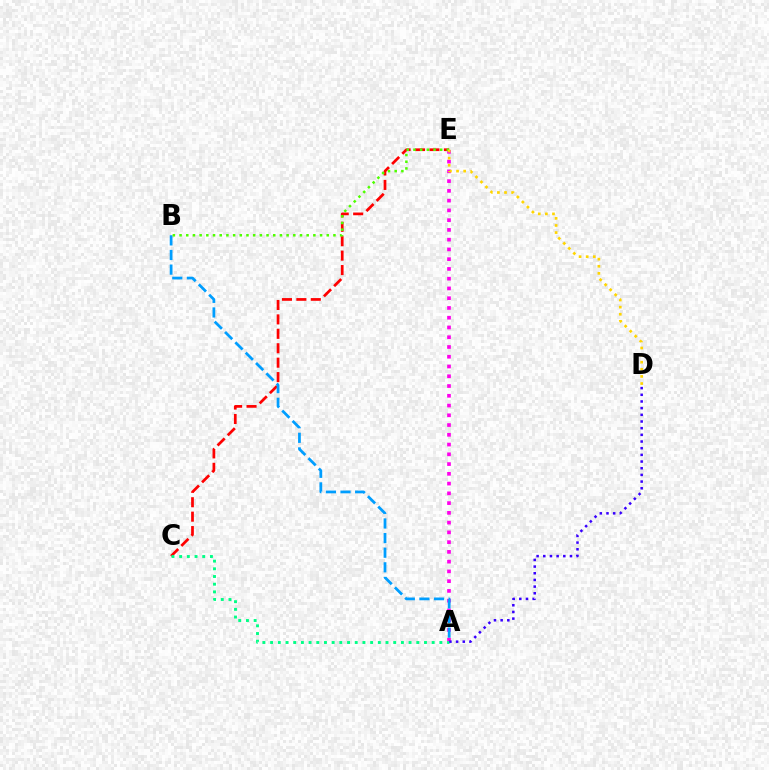{('C', 'E'): [{'color': '#ff0000', 'line_style': 'dashed', 'thickness': 1.96}], ('A', 'E'): [{'color': '#ff00ed', 'line_style': 'dotted', 'thickness': 2.65}], ('A', 'C'): [{'color': '#00ff86', 'line_style': 'dotted', 'thickness': 2.09}], ('A', 'B'): [{'color': '#009eff', 'line_style': 'dashed', 'thickness': 1.99}], ('B', 'E'): [{'color': '#4fff00', 'line_style': 'dotted', 'thickness': 1.82}], ('D', 'E'): [{'color': '#ffd500', 'line_style': 'dotted', 'thickness': 1.93}], ('A', 'D'): [{'color': '#3700ff', 'line_style': 'dotted', 'thickness': 1.81}]}